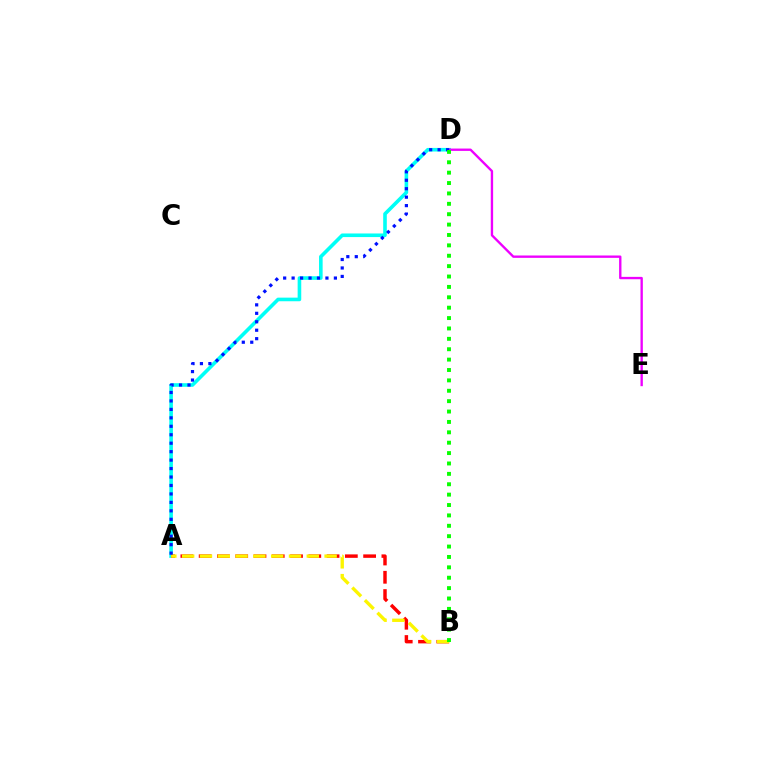{('A', 'D'): [{'color': '#00fff6', 'line_style': 'solid', 'thickness': 2.6}, {'color': '#0010ff', 'line_style': 'dotted', 'thickness': 2.3}], ('A', 'B'): [{'color': '#ff0000', 'line_style': 'dashed', 'thickness': 2.48}, {'color': '#fcf500', 'line_style': 'dashed', 'thickness': 2.42}], ('D', 'E'): [{'color': '#ee00ff', 'line_style': 'solid', 'thickness': 1.7}], ('B', 'D'): [{'color': '#08ff00', 'line_style': 'dotted', 'thickness': 2.82}]}